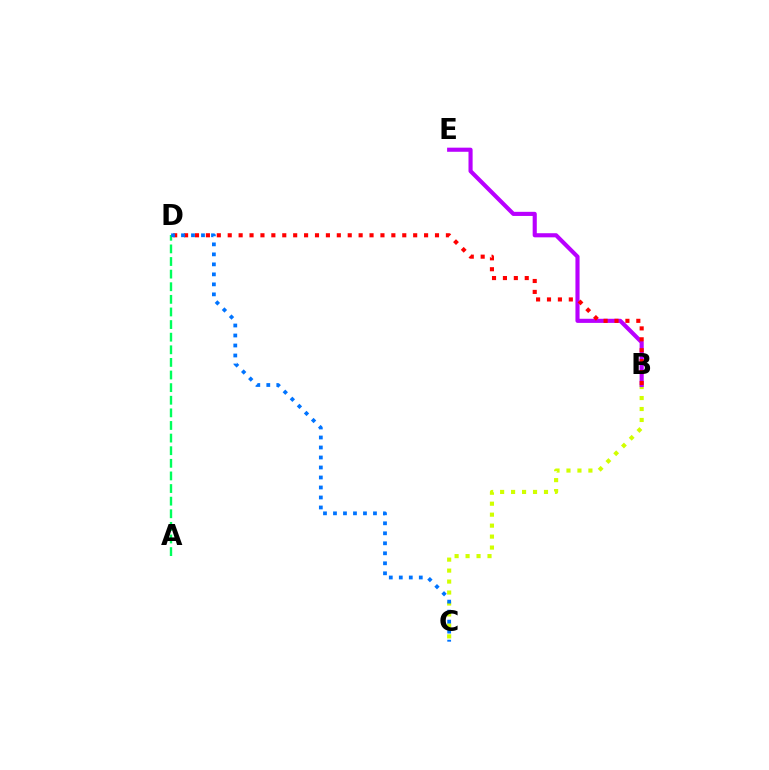{('B', 'C'): [{'color': '#d1ff00', 'line_style': 'dotted', 'thickness': 2.98}], ('A', 'D'): [{'color': '#00ff5c', 'line_style': 'dashed', 'thickness': 1.71}], ('B', 'E'): [{'color': '#b900ff', 'line_style': 'solid', 'thickness': 2.97}], ('B', 'D'): [{'color': '#ff0000', 'line_style': 'dotted', 'thickness': 2.96}], ('C', 'D'): [{'color': '#0074ff', 'line_style': 'dotted', 'thickness': 2.72}]}